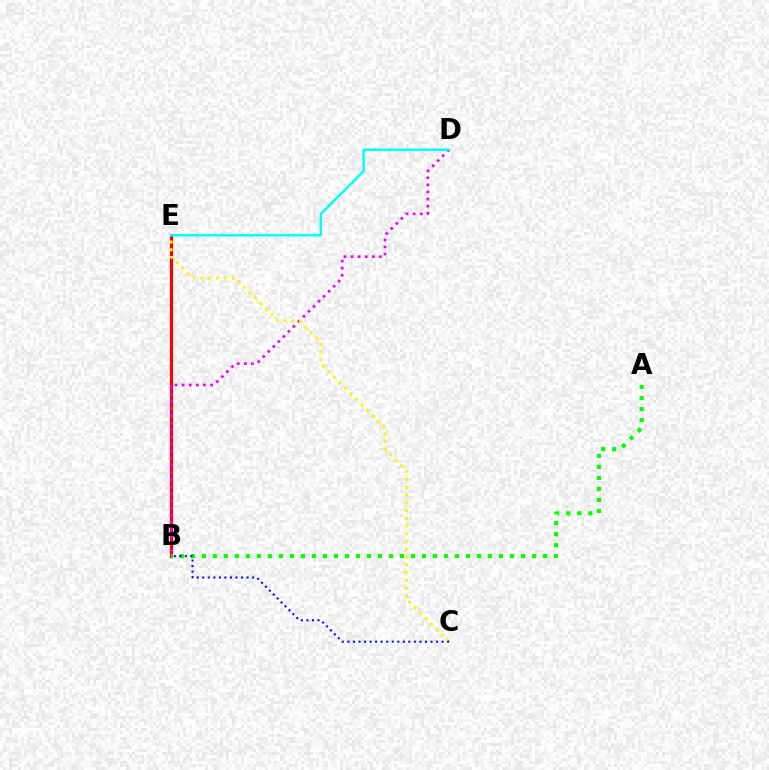{('B', 'E'): [{'color': '#ff0000', 'line_style': 'solid', 'thickness': 2.27}], ('B', 'D'): [{'color': '#ee00ff', 'line_style': 'dotted', 'thickness': 1.93}], ('A', 'B'): [{'color': '#08ff00', 'line_style': 'dotted', 'thickness': 2.99}], ('C', 'E'): [{'color': '#fcf500', 'line_style': 'dotted', 'thickness': 2.11}], ('D', 'E'): [{'color': '#00fff6', 'line_style': 'solid', 'thickness': 1.77}], ('B', 'C'): [{'color': '#0010ff', 'line_style': 'dotted', 'thickness': 1.51}]}